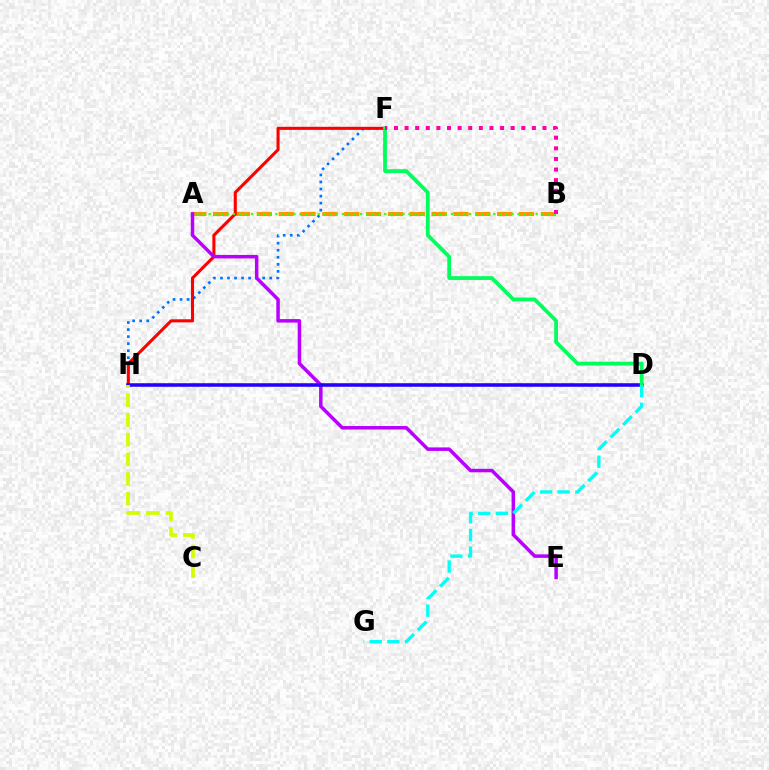{('A', 'B'): [{'color': '#ff9400', 'line_style': 'dashed', 'thickness': 2.97}, {'color': '#3dff00', 'line_style': 'dotted', 'thickness': 1.65}], ('F', 'H'): [{'color': '#0074ff', 'line_style': 'dotted', 'thickness': 1.91}, {'color': '#ff0000', 'line_style': 'solid', 'thickness': 2.22}], ('A', 'E'): [{'color': '#b900ff', 'line_style': 'solid', 'thickness': 2.52}], ('D', 'H'): [{'color': '#2500ff', 'line_style': 'solid', 'thickness': 2.56}], ('D', 'F'): [{'color': '#00ff5c', 'line_style': 'solid', 'thickness': 2.72}], ('D', 'G'): [{'color': '#00fff6', 'line_style': 'dashed', 'thickness': 2.4}], ('B', 'F'): [{'color': '#ff00ac', 'line_style': 'dotted', 'thickness': 2.88}], ('C', 'H'): [{'color': '#d1ff00', 'line_style': 'dashed', 'thickness': 2.67}]}